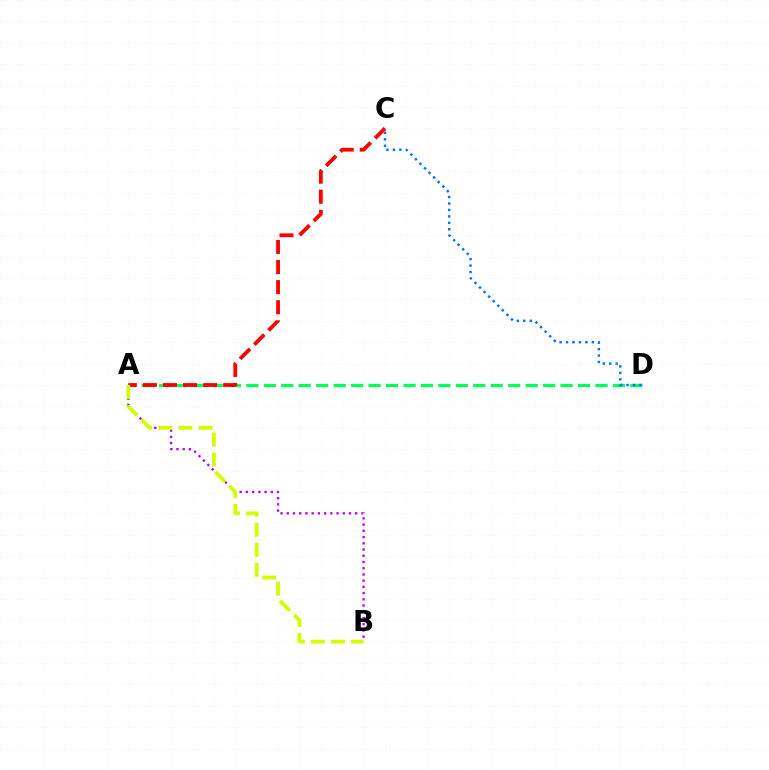{('A', 'B'): [{'color': '#b900ff', 'line_style': 'dotted', 'thickness': 1.69}, {'color': '#d1ff00', 'line_style': 'dashed', 'thickness': 2.73}], ('A', 'D'): [{'color': '#00ff5c', 'line_style': 'dashed', 'thickness': 2.37}], ('C', 'D'): [{'color': '#0074ff', 'line_style': 'dotted', 'thickness': 1.75}], ('A', 'C'): [{'color': '#ff0000', 'line_style': 'dashed', 'thickness': 2.73}]}